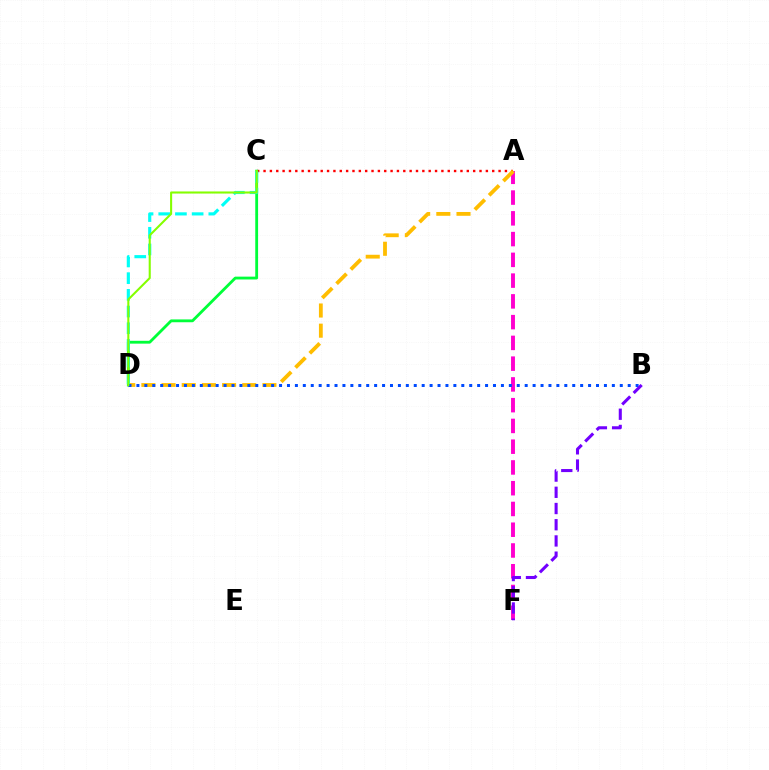{('A', 'C'): [{'color': '#ff0000', 'line_style': 'dotted', 'thickness': 1.73}], ('C', 'D'): [{'color': '#00ff39', 'line_style': 'solid', 'thickness': 2.04}, {'color': '#00fff6', 'line_style': 'dashed', 'thickness': 2.27}, {'color': '#84ff00', 'line_style': 'solid', 'thickness': 1.5}], ('A', 'F'): [{'color': '#ff00cf', 'line_style': 'dashed', 'thickness': 2.82}], ('A', 'D'): [{'color': '#ffbd00', 'line_style': 'dashed', 'thickness': 2.74}], ('B', 'D'): [{'color': '#004bff', 'line_style': 'dotted', 'thickness': 2.15}], ('B', 'F'): [{'color': '#7200ff', 'line_style': 'dashed', 'thickness': 2.2}]}